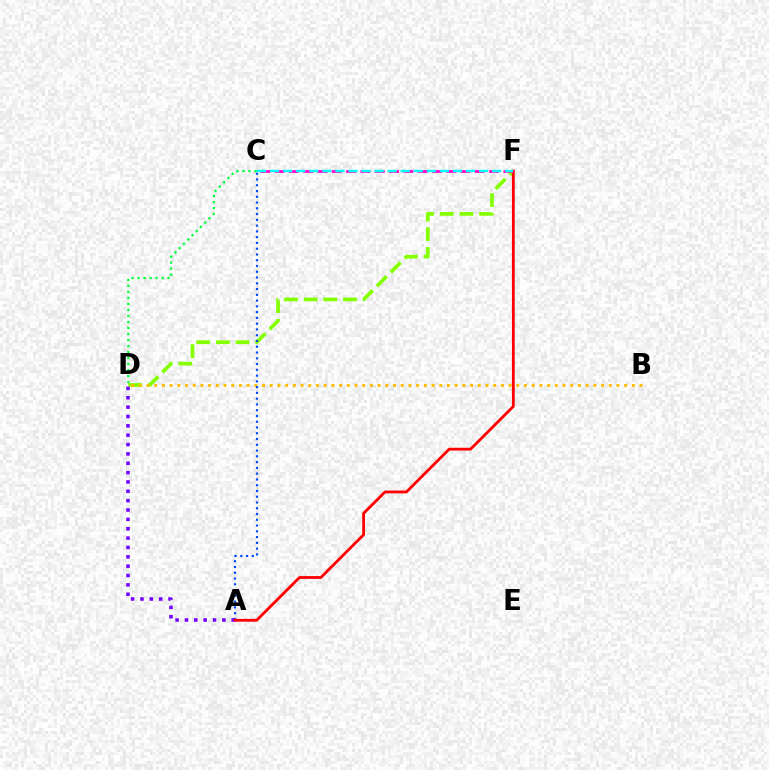{('C', 'D'): [{'color': '#00ff39', 'line_style': 'dotted', 'thickness': 1.63}], ('D', 'F'): [{'color': '#84ff00', 'line_style': 'dashed', 'thickness': 2.67}], ('B', 'D'): [{'color': '#ffbd00', 'line_style': 'dotted', 'thickness': 2.09}], ('A', 'C'): [{'color': '#004bff', 'line_style': 'dotted', 'thickness': 1.57}], ('A', 'D'): [{'color': '#7200ff', 'line_style': 'dotted', 'thickness': 2.54}], ('A', 'F'): [{'color': '#ff0000', 'line_style': 'solid', 'thickness': 2.02}], ('C', 'F'): [{'color': '#ff00cf', 'line_style': 'dashed', 'thickness': 1.94}, {'color': '#00fff6', 'line_style': 'dashed', 'thickness': 1.77}]}